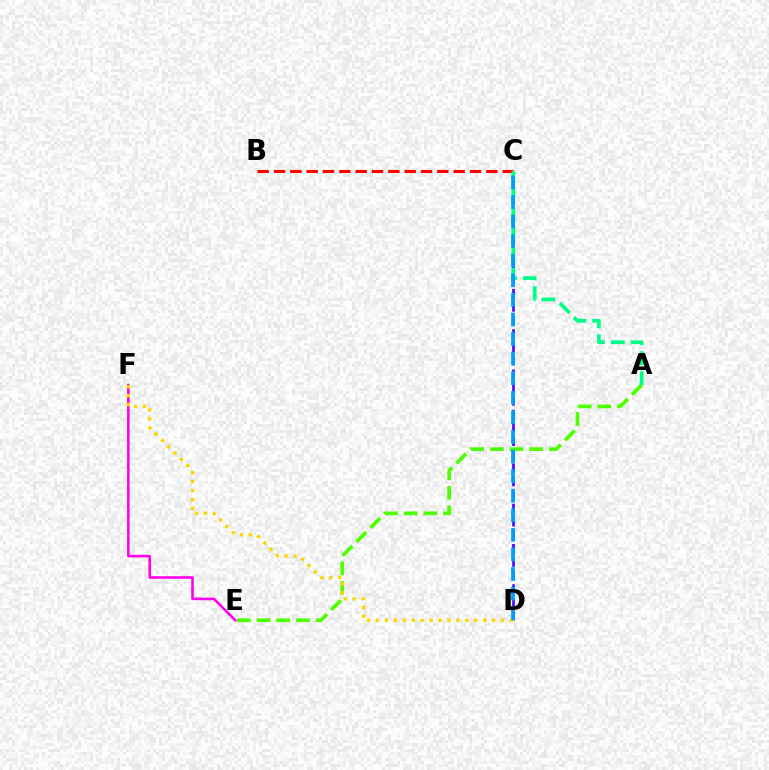{('C', 'D'): [{'color': '#3700ff', 'line_style': 'dashed', 'thickness': 1.82}, {'color': '#009eff', 'line_style': 'dashed', 'thickness': 2.66}], ('A', 'E'): [{'color': '#4fff00', 'line_style': 'dashed', 'thickness': 2.67}], ('E', 'F'): [{'color': '#ff00ed', 'line_style': 'solid', 'thickness': 1.86}], ('B', 'C'): [{'color': '#ff0000', 'line_style': 'dashed', 'thickness': 2.22}], ('D', 'F'): [{'color': '#ffd500', 'line_style': 'dotted', 'thickness': 2.43}], ('A', 'C'): [{'color': '#00ff86', 'line_style': 'dashed', 'thickness': 2.7}]}